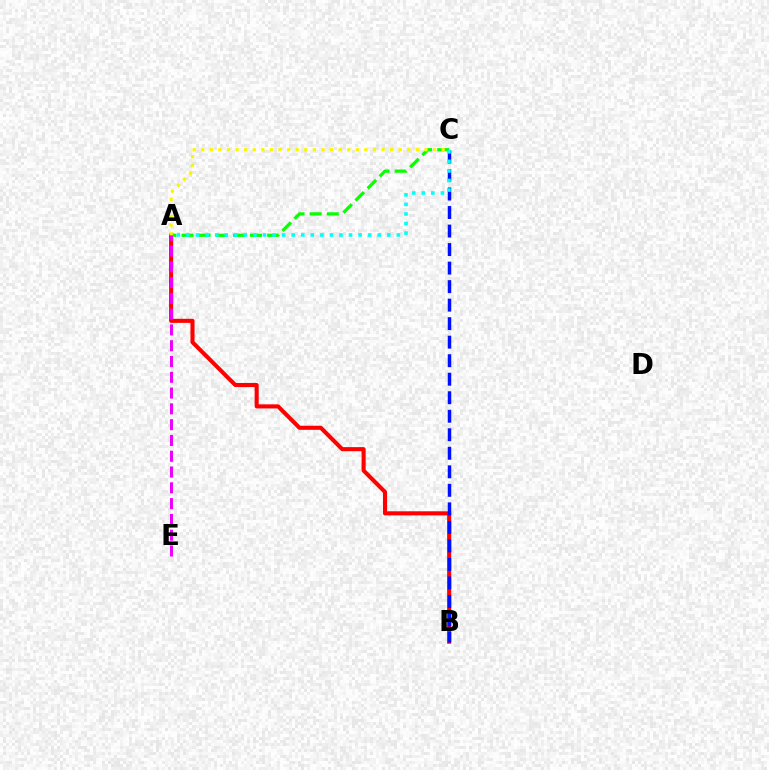{('A', 'B'): [{'color': '#ff0000', 'line_style': 'solid', 'thickness': 2.93}], ('B', 'C'): [{'color': '#0010ff', 'line_style': 'dashed', 'thickness': 2.52}], ('A', 'C'): [{'color': '#08ff00', 'line_style': 'dashed', 'thickness': 2.33}, {'color': '#00fff6', 'line_style': 'dotted', 'thickness': 2.6}, {'color': '#fcf500', 'line_style': 'dotted', 'thickness': 2.33}], ('A', 'E'): [{'color': '#ee00ff', 'line_style': 'dashed', 'thickness': 2.15}]}